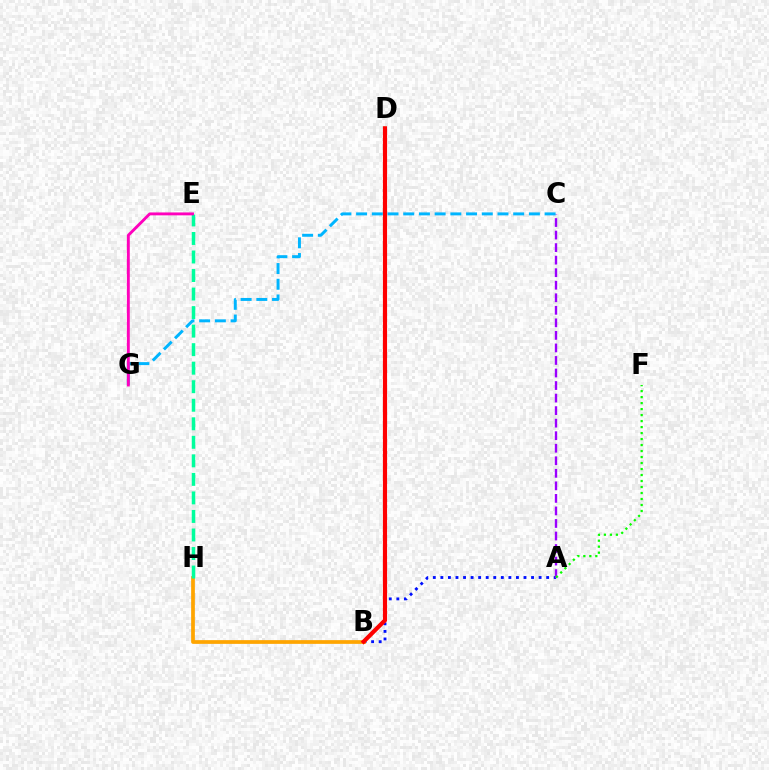{('A', 'B'): [{'color': '#0010ff', 'line_style': 'dotted', 'thickness': 2.05}], ('A', 'C'): [{'color': '#9b00ff', 'line_style': 'dashed', 'thickness': 1.7}], ('C', 'G'): [{'color': '#00b5ff', 'line_style': 'dashed', 'thickness': 2.13}], ('B', 'D'): [{'color': '#b3ff00', 'line_style': 'solid', 'thickness': 2.27}, {'color': '#ff0000', 'line_style': 'solid', 'thickness': 2.99}], ('B', 'H'): [{'color': '#ffa500', 'line_style': 'solid', 'thickness': 2.68}], ('E', 'H'): [{'color': '#00ff9d', 'line_style': 'dashed', 'thickness': 2.52}], ('A', 'F'): [{'color': '#08ff00', 'line_style': 'dotted', 'thickness': 1.63}], ('E', 'G'): [{'color': '#ff00bd', 'line_style': 'solid', 'thickness': 2.08}]}